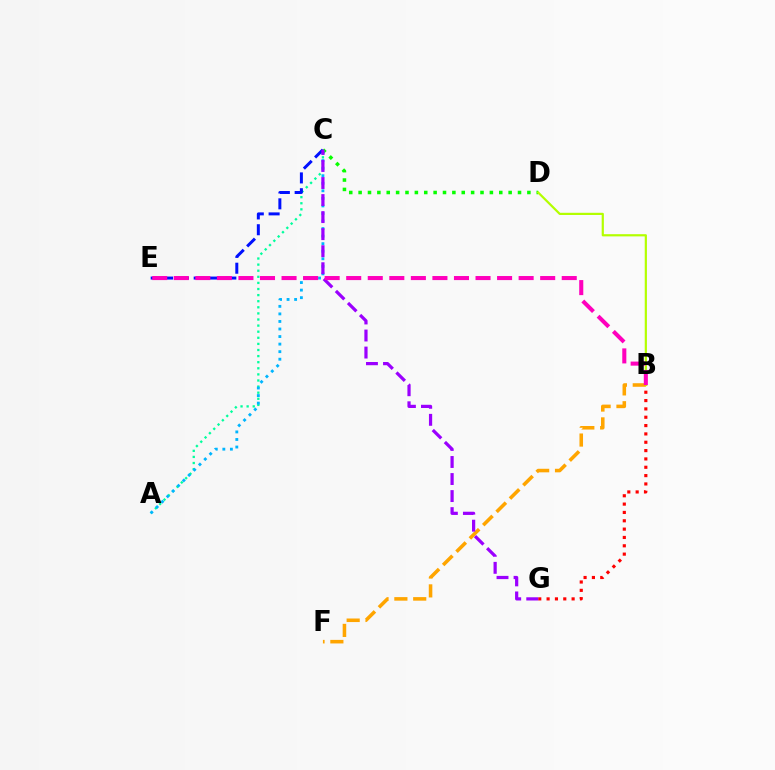{('C', 'D'): [{'color': '#08ff00', 'line_style': 'dotted', 'thickness': 2.55}], ('B', 'G'): [{'color': '#ff0000', 'line_style': 'dotted', 'thickness': 2.27}], ('A', 'C'): [{'color': '#00ff9d', 'line_style': 'dotted', 'thickness': 1.66}, {'color': '#00b5ff', 'line_style': 'dotted', 'thickness': 2.05}], ('B', 'D'): [{'color': '#b3ff00', 'line_style': 'solid', 'thickness': 1.58}], ('B', 'F'): [{'color': '#ffa500', 'line_style': 'dashed', 'thickness': 2.56}], ('C', 'E'): [{'color': '#0010ff', 'line_style': 'dashed', 'thickness': 2.15}], ('C', 'G'): [{'color': '#9b00ff', 'line_style': 'dashed', 'thickness': 2.31}], ('B', 'E'): [{'color': '#ff00bd', 'line_style': 'dashed', 'thickness': 2.93}]}